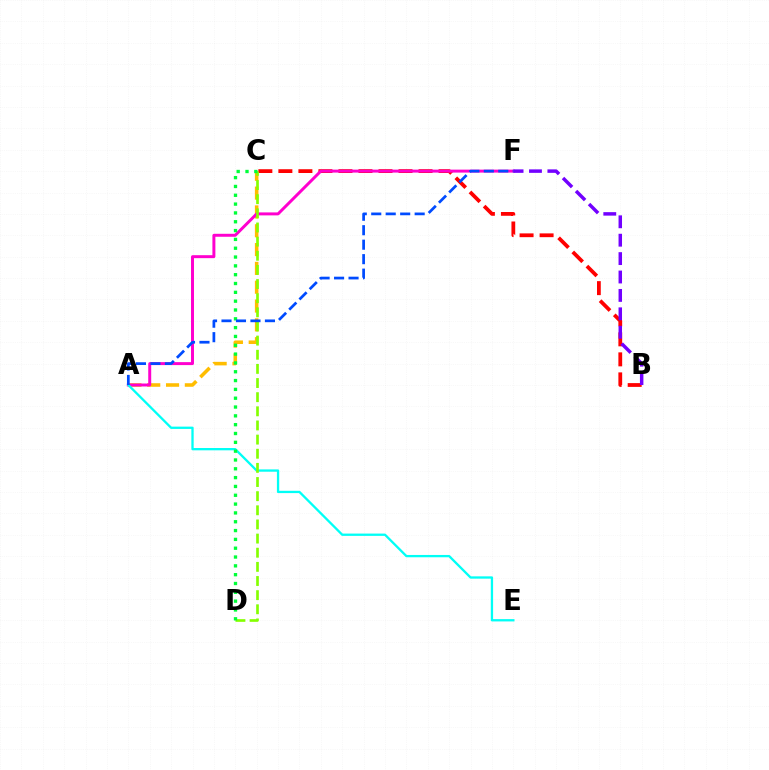{('A', 'C'): [{'color': '#ffbd00', 'line_style': 'dashed', 'thickness': 2.56}], ('B', 'C'): [{'color': '#ff0000', 'line_style': 'dashed', 'thickness': 2.72}], ('A', 'F'): [{'color': '#ff00cf', 'line_style': 'solid', 'thickness': 2.14}, {'color': '#004bff', 'line_style': 'dashed', 'thickness': 1.97}], ('B', 'F'): [{'color': '#7200ff', 'line_style': 'dashed', 'thickness': 2.5}], ('A', 'E'): [{'color': '#00fff6', 'line_style': 'solid', 'thickness': 1.66}], ('C', 'D'): [{'color': '#84ff00', 'line_style': 'dashed', 'thickness': 1.92}, {'color': '#00ff39', 'line_style': 'dotted', 'thickness': 2.4}]}